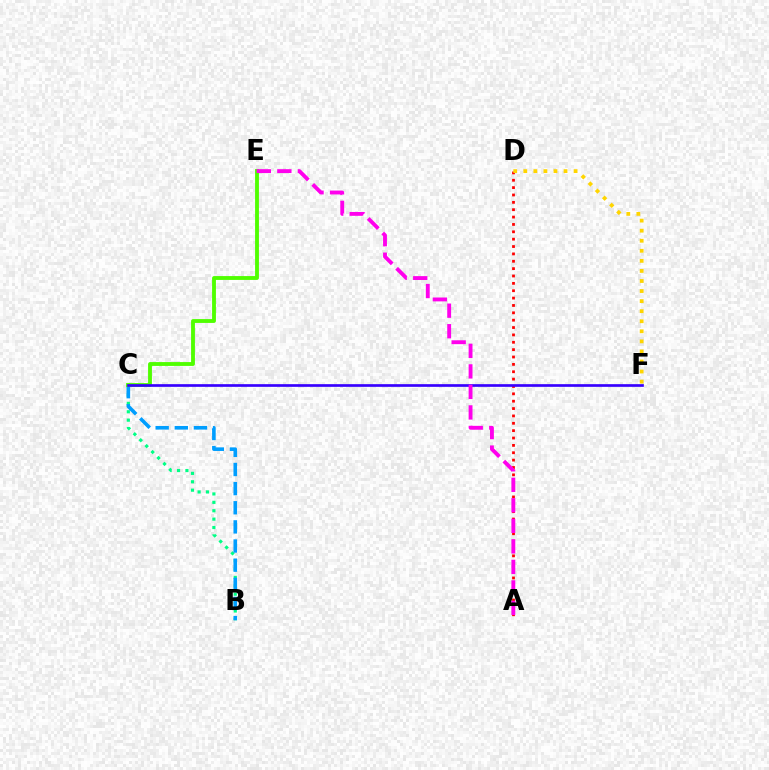{('B', 'C'): [{'color': '#00ff86', 'line_style': 'dotted', 'thickness': 2.28}, {'color': '#009eff', 'line_style': 'dashed', 'thickness': 2.6}], ('C', 'E'): [{'color': '#4fff00', 'line_style': 'solid', 'thickness': 2.77}], ('A', 'D'): [{'color': '#ff0000', 'line_style': 'dotted', 'thickness': 2.0}], ('D', 'F'): [{'color': '#ffd500', 'line_style': 'dotted', 'thickness': 2.73}], ('C', 'F'): [{'color': '#3700ff', 'line_style': 'solid', 'thickness': 1.93}], ('A', 'E'): [{'color': '#ff00ed', 'line_style': 'dashed', 'thickness': 2.79}]}